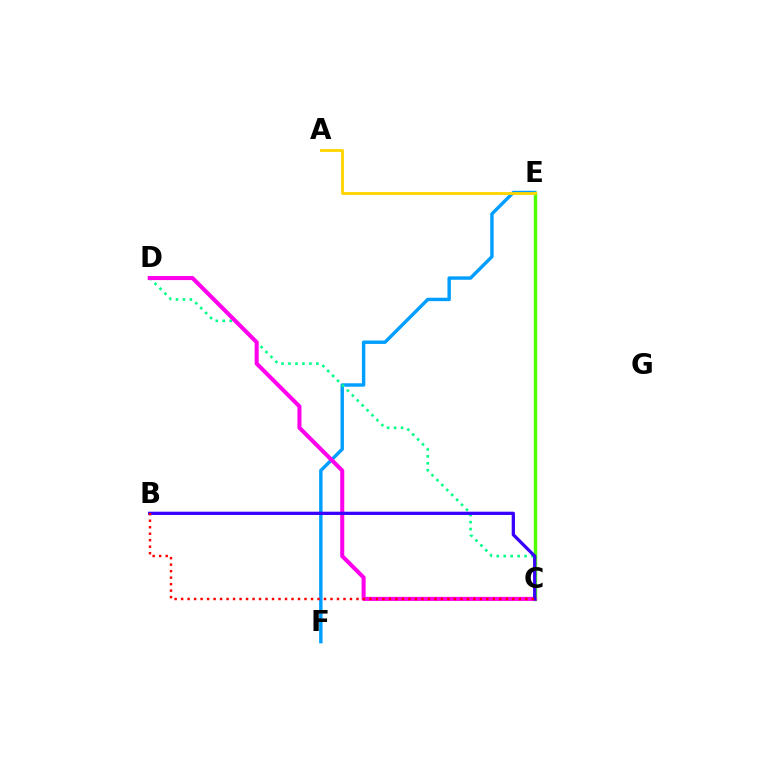{('E', 'F'): [{'color': '#009eff', 'line_style': 'solid', 'thickness': 2.46}], ('C', 'D'): [{'color': '#00ff86', 'line_style': 'dotted', 'thickness': 1.89}, {'color': '#ff00ed', 'line_style': 'solid', 'thickness': 2.91}], ('C', 'E'): [{'color': '#4fff00', 'line_style': 'solid', 'thickness': 2.5}], ('A', 'E'): [{'color': '#ffd500', 'line_style': 'solid', 'thickness': 2.05}], ('B', 'C'): [{'color': '#3700ff', 'line_style': 'solid', 'thickness': 2.35}, {'color': '#ff0000', 'line_style': 'dotted', 'thickness': 1.76}]}